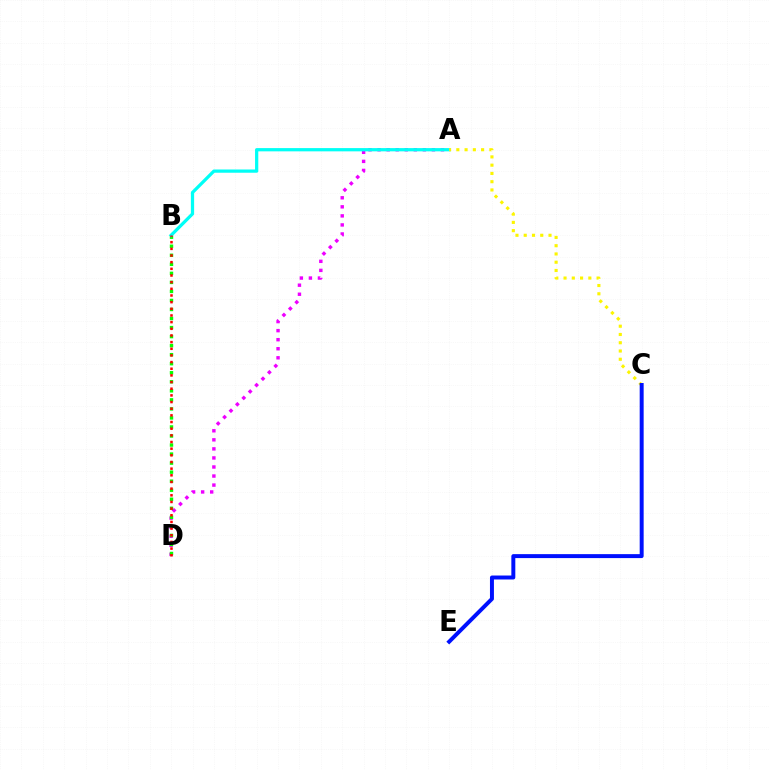{('A', 'D'): [{'color': '#ee00ff', 'line_style': 'dotted', 'thickness': 2.46}], ('B', 'D'): [{'color': '#08ff00', 'line_style': 'dotted', 'thickness': 2.46}, {'color': '#ff0000', 'line_style': 'dotted', 'thickness': 1.81}], ('A', 'B'): [{'color': '#00fff6', 'line_style': 'solid', 'thickness': 2.34}], ('A', 'C'): [{'color': '#fcf500', 'line_style': 'dotted', 'thickness': 2.24}], ('C', 'E'): [{'color': '#0010ff', 'line_style': 'solid', 'thickness': 2.85}]}